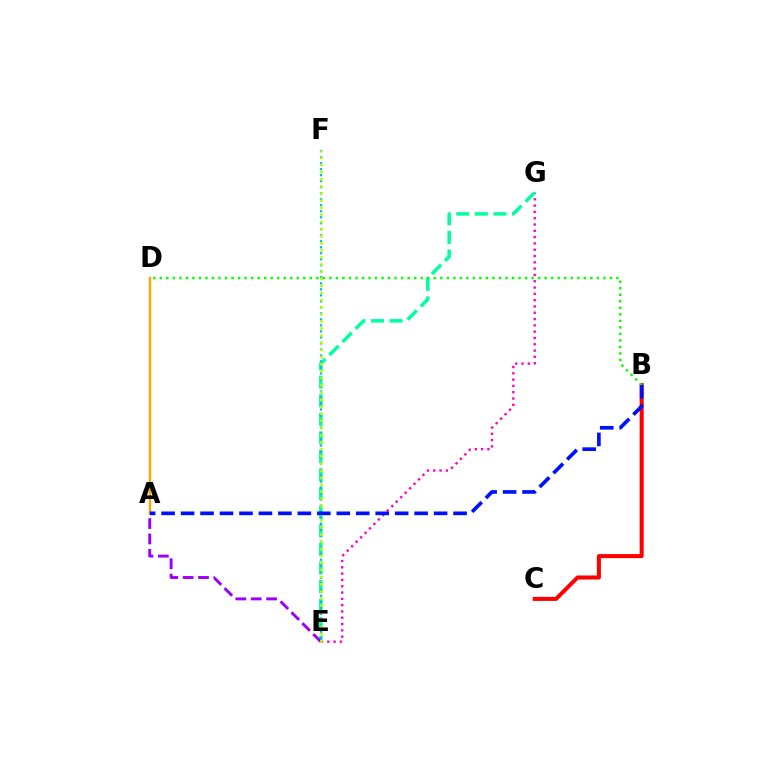{('E', 'G'): [{'color': '#ff00bd', 'line_style': 'dotted', 'thickness': 1.71}, {'color': '#00ff9d', 'line_style': 'dashed', 'thickness': 2.52}], ('A', 'E'): [{'color': '#9b00ff', 'line_style': 'dashed', 'thickness': 2.09}], ('B', 'C'): [{'color': '#ff0000', 'line_style': 'solid', 'thickness': 2.9}], ('A', 'D'): [{'color': '#ffa500', 'line_style': 'solid', 'thickness': 1.74}], ('E', 'F'): [{'color': '#00b5ff', 'line_style': 'dotted', 'thickness': 1.63}, {'color': '#b3ff00', 'line_style': 'dotted', 'thickness': 1.93}], ('B', 'D'): [{'color': '#08ff00', 'line_style': 'dotted', 'thickness': 1.77}], ('A', 'B'): [{'color': '#0010ff', 'line_style': 'dashed', 'thickness': 2.64}]}